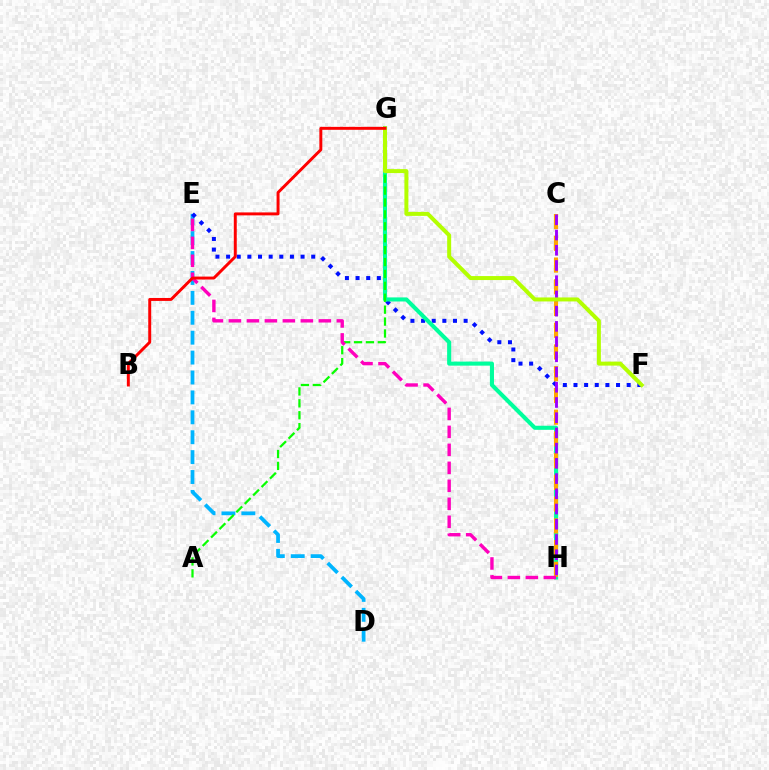{('D', 'E'): [{'color': '#00b5ff', 'line_style': 'dashed', 'thickness': 2.7}], ('E', 'F'): [{'color': '#0010ff', 'line_style': 'dotted', 'thickness': 2.89}], ('G', 'H'): [{'color': '#00ff9d', 'line_style': 'solid', 'thickness': 2.93}], ('C', 'H'): [{'color': '#ffa500', 'line_style': 'dashed', 'thickness': 2.95}, {'color': '#9b00ff', 'line_style': 'dashed', 'thickness': 2.07}], ('A', 'G'): [{'color': '#08ff00', 'line_style': 'dashed', 'thickness': 1.62}], ('F', 'G'): [{'color': '#b3ff00', 'line_style': 'solid', 'thickness': 2.87}], ('E', 'H'): [{'color': '#ff00bd', 'line_style': 'dashed', 'thickness': 2.44}], ('B', 'G'): [{'color': '#ff0000', 'line_style': 'solid', 'thickness': 2.12}]}